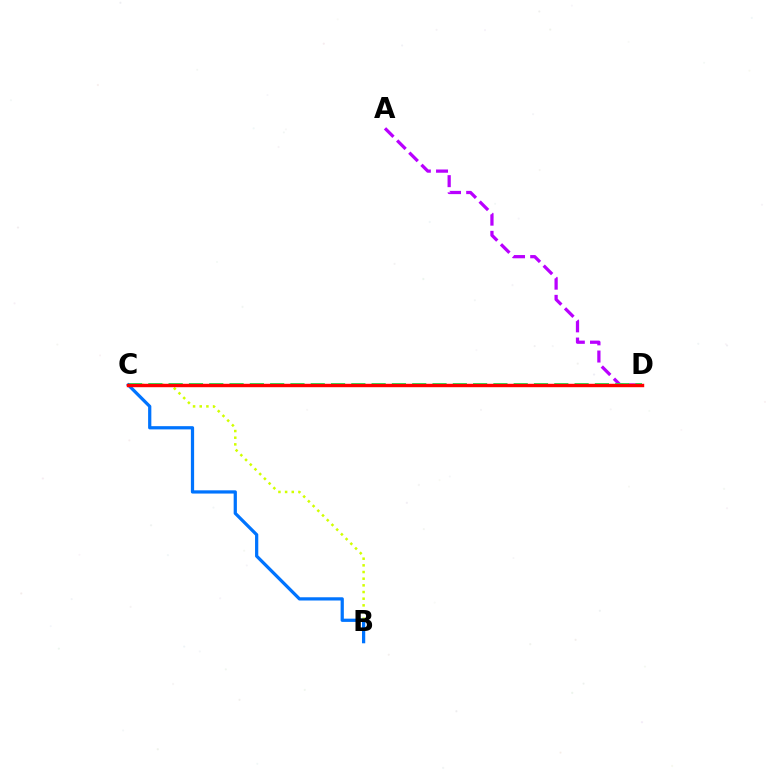{('A', 'D'): [{'color': '#b900ff', 'line_style': 'dashed', 'thickness': 2.33}], ('B', 'C'): [{'color': '#d1ff00', 'line_style': 'dotted', 'thickness': 1.81}, {'color': '#0074ff', 'line_style': 'solid', 'thickness': 2.33}], ('C', 'D'): [{'color': '#00ff5c', 'line_style': 'dashed', 'thickness': 2.76}, {'color': '#ff0000', 'line_style': 'solid', 'thickness': 2.47}]}